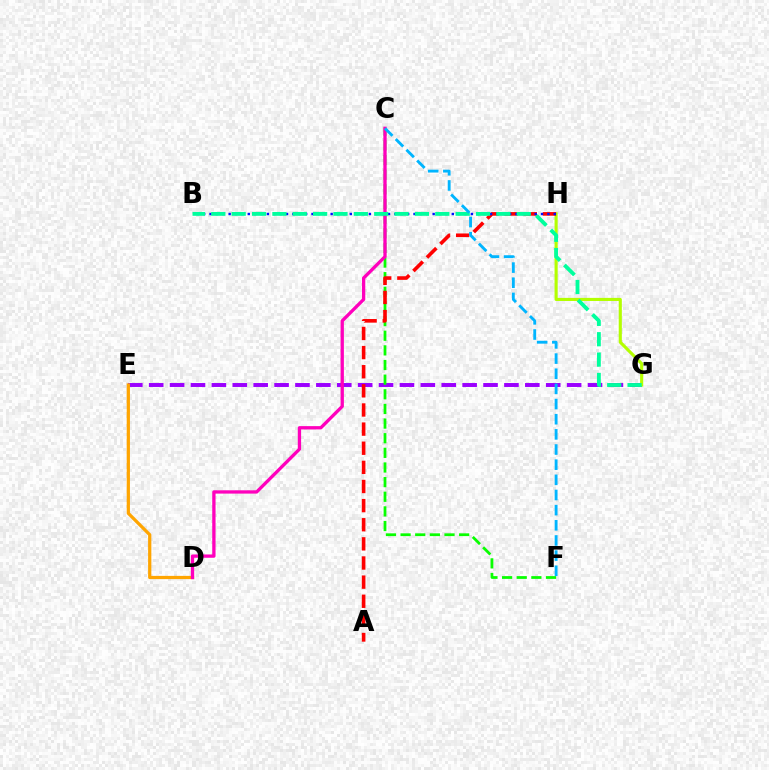{('E', 'G'): [{'color': '#9b00ff', 'line_style': 'dashed', 'thickness': 2.84}], ('G', 'H'): [{'color': '#b3ff00', 'line_style': 'solid', 'thickness': 2.24}], ('D', 'E'): [{'color': '#ffa500', 'line_style': 'solid', 'thickness': 2.33}], ('C', 'F'): [{'color': '#08ff00', 'line_style': 'dashed', 'thickness': 1.99}, {'color': '#00b5ff', 'line_style': 'dashed', 'thickness': 2.06}], ('A', 'H'): [{'color': '#ff0000', 'line_style': 'dashed', 'thickness': 2.6}], ('B', 'H'): [{'color': '#0010ff', 'line_style': 'dotted', 'thickness': 1.73}], ('C', 'D'): [{'color': '#ff00bd', 'line_style': 'solid', 'thickness': 2.38}], ('B', 'G'): [{'color': '#00ff9d', 'line_style': 'dashed', 'thickness': 2.77}]}